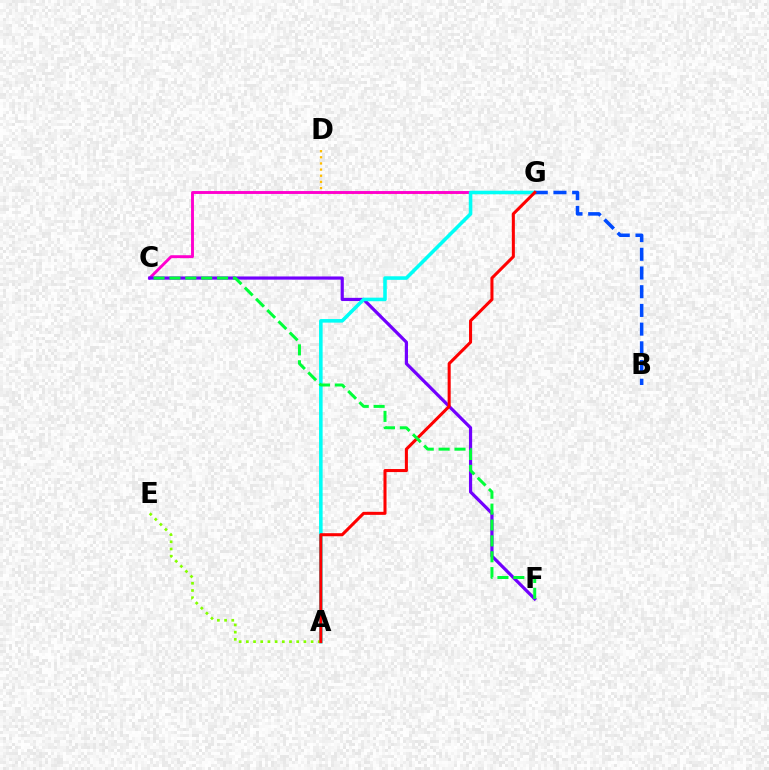{('D', 'G'): [{'color': '#ffbd00', 'line_style': 'dotted', 'thickness': 1.67}], ('C', 'G'): [{'color': '#ff00cf', 'line_style': 'solid', 'thickness': 2.09}], ('C', 'F'): [{'color': '#7200ff', 'line_style': 'solid', 'thickness': 2.3}, {'color': '#00ff39', 'line_style': 'dashed', 'thickness': 2.16}], ('A', 'G'): [{'color': '#00fff6', 'line_style': 'solid', 'thickness': 2.57}, {'color': '#ff0000', 'line_style': 'solid', 'thickness': 2.2}], ('B', 'G'): [{'color': '#004bff', 'line_style': 'dashed', 'thickness': 2.54}], ('A', 'E'): [{'color': '#84ff00', 'line_style': 'dotted', 'thickness': 1.95}]}